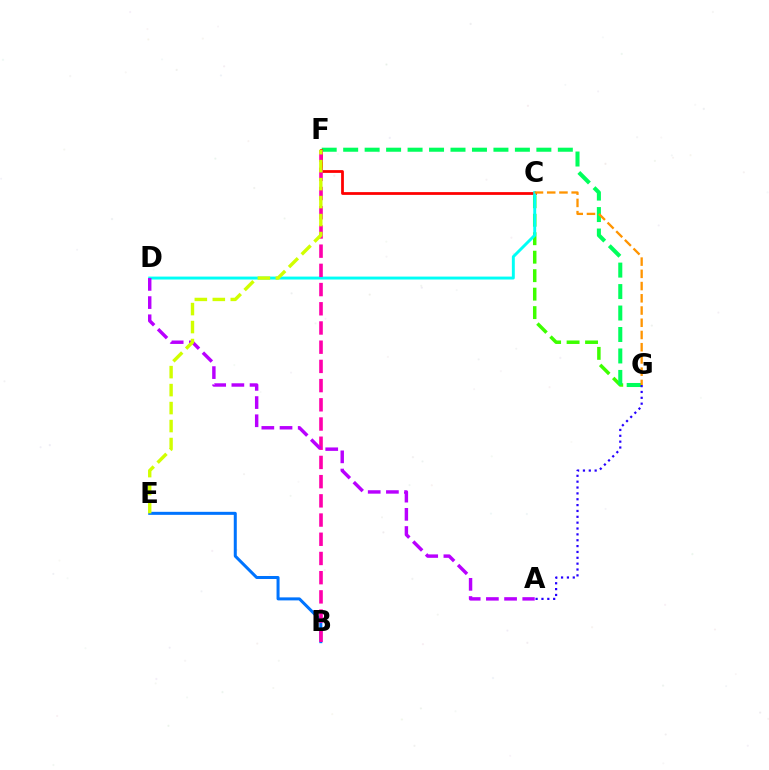{('C', 'G'): [{'color': '#3dff00', 'line_style': 'dashed', 'thickness': 2.51}, {'color': '#ff9400', 'line_style': 'dashed', 'thickness': 1.66}], ('F', 'G'): [{'color': '#00ff5c', 'line_style': 'dashed', 'thickness': 2.92}], ('B', 'E'): [{'color': '#0074ff', 'line_style': 'solid', 'thickness': 2.17}], ('C', 'F'): [{'color': '#ff0000', 'line_style': 'solid', 'thickness': 1.99}], ('C', 'D'): [{'color': '#00fff6', 'line_style': 'solid', 'thickness': 2.11}], ('B', 'F'): [{'color': '#ff00ac', 'line_style': 'dashed', 'thickness': 2.61}], ('A', 'G'): [{'color': '#2500ff', 'line_style': 'dotted', 'thickness': 1.59}], ('A', 'D'): [{'color': '#b900ff', 'line_style': 'dashed', 'thickness': 2.47}], ('E', 'F'): [{'color': '#d1ff00', 'line_style': 'dashed', 'thickness': 2.44}]}